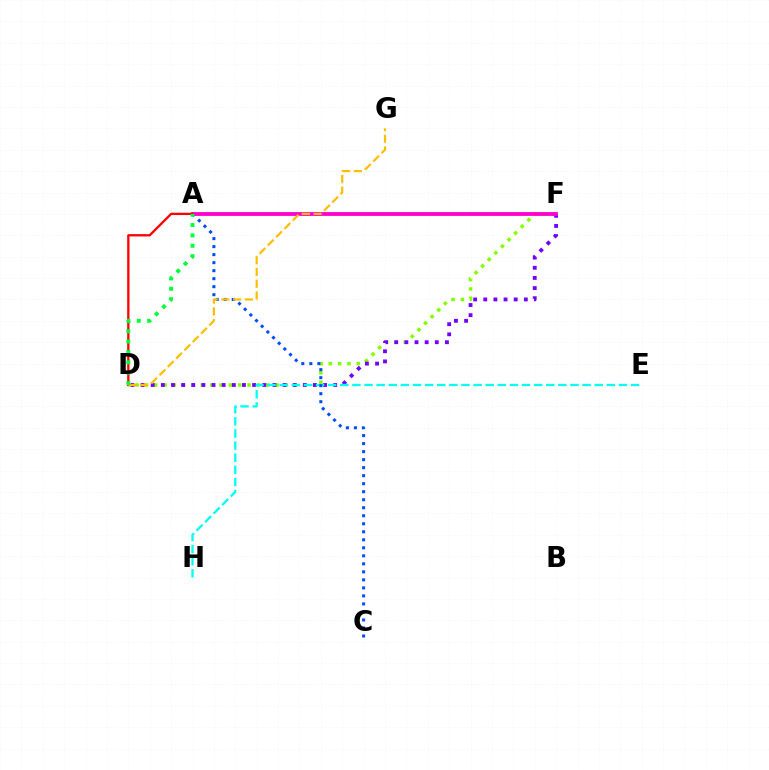{('D', 'F'): [{'color': '#84ff00', 'line_style': 'dotted', 'thickness': 2.54}, {'color': '#7200ff', 'line_style': 'dotted', 'thickness': 2.75}], ('E', 'H'): [{'color': '#00fff6', 'line_style': 'dashed', 'thickness': 1.65}], ('A', 'C'): [{'color': '#004bff', 'line_style': 'dotted', 'thickness': 2.18}], ('A', 'F'): [{'color': '#ff00cf', 'line_style': 'solid', 'thickness': 2.75}], ('A', 'D'): [{'color': '#ff0000', 'line_style': 'solid', 'thickness': 1.66}, {'color': '#00ff39', 'line_style': 'dotted', 'thickness': 2.82}], ('D', 'G'): [{'color': '#ffbd00', 'line_style': 'dashed', 'thickness': 1.6}]}